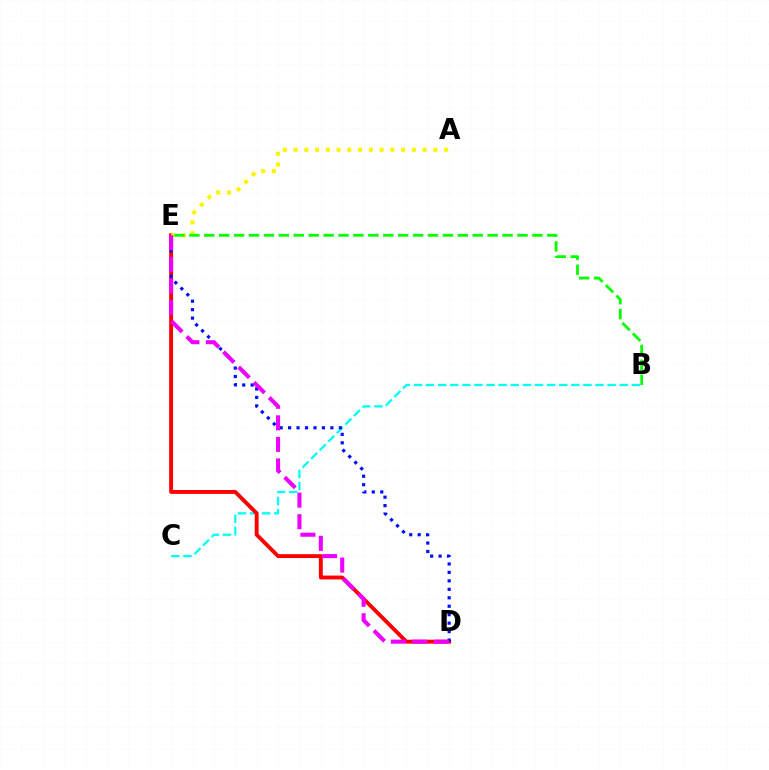{('B', 'C'): [{'color': '#00fff6', 'line_style': 'dashed', 'thickness': 1.64}], ('D', 'E'): [{'color': '#ff0000', 'line_style': 'solid', 'thickness': 2.79}, {'color': '#0010ff', 'line_style': 'dotted', 'thickness': 2.3}, {'color': '#ee00ff', 'line_style': 'dashed', 'thickness': 2.93}], ('A', 'E'): [{'color': '#fcf500', 'line_style': 'dotted', 'thickness': 2.92}], ('B', 'E'): [{'color': '#08ff00', 'line_style': 'dashed', 'thickness': 2.03}]}